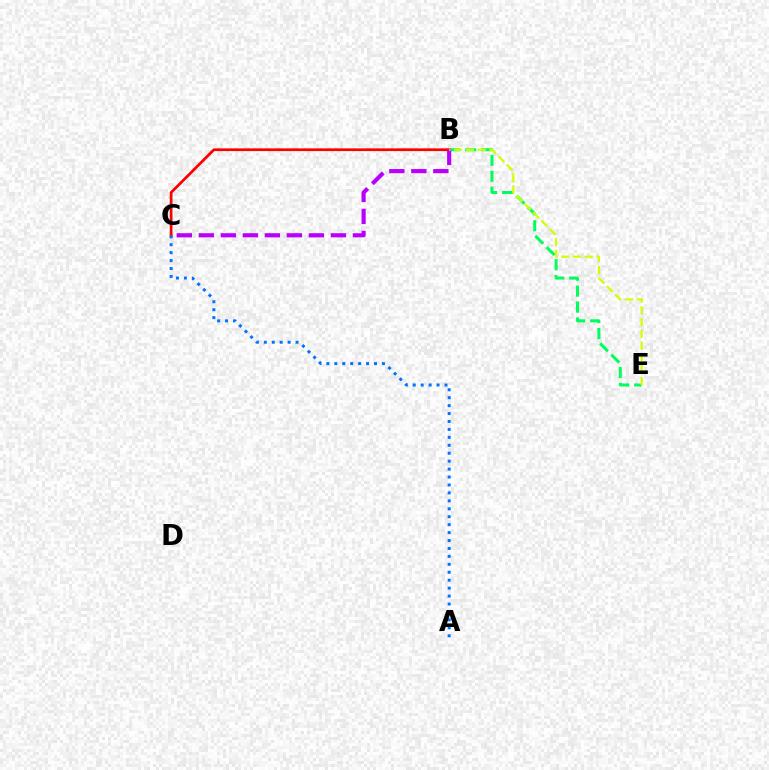{('B', 'E'): [{'color': '#00ff5c', 'line_style': 'dashed', 'thickness': 2.17}, {'color': '#d1ff00', 'line_style': 'dashed', 'thickness': 1.6}], ('B', 'C'): [{'color': '#ff0000', 'line_style': 'solid', 'thickness': 1.97}, {'color': '#b900ff', 'line_style': 'dashed', 'thickness': 2.99}], ('A', 'C'): [{'color': '#0074ff', 'line_style': 'dotted', 'thickness': 2.16}]}